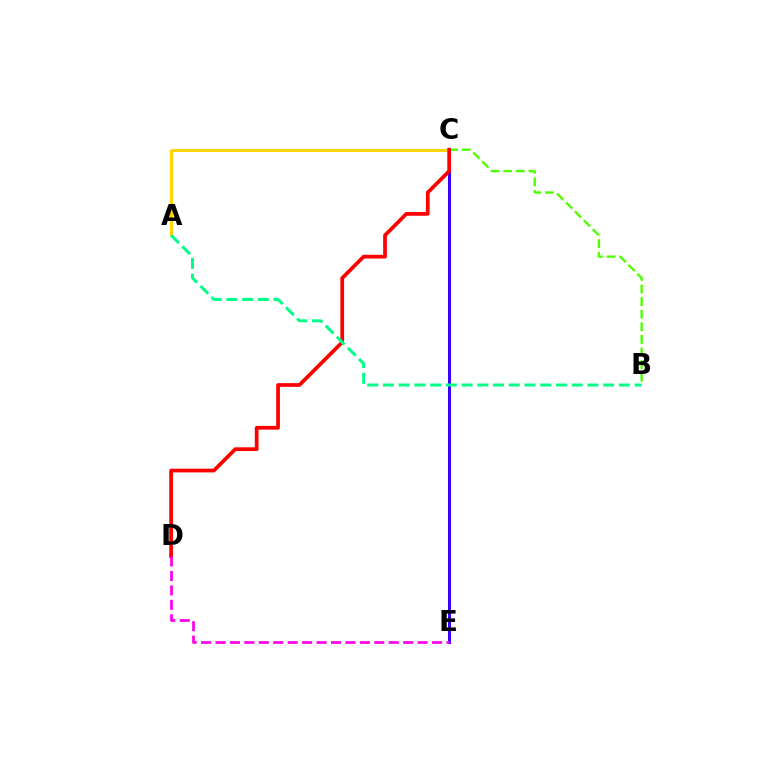{('C', 'E'): [{'color': '#009eff', 'line_style': 'solid', 'thickness': 1.81}, {'color': '#3700ff', 'line_style': 'solid', 'thickness': 2.18}], ('B', 'C'): [{'color': '#4fff00', 'line_style': 'dashed', 'thickness': 1.71}], ('A', 'C'): [{'color': '#ffd500', 'line_style': 'solid', 'thickness': 2.16}], ('C', 'D'): [{'color': '#ff0000', 'line_style': 'solid', 'thickness': 2.68}], ('A', 'B'): [{'color': '#00ff86', 'line_style': 'dashed', 'thickness': 2.14}], ('D', 'E'): [{'color': '#ff00ed', 'line_style': 'dashed', 'thickness': 1.96}]}